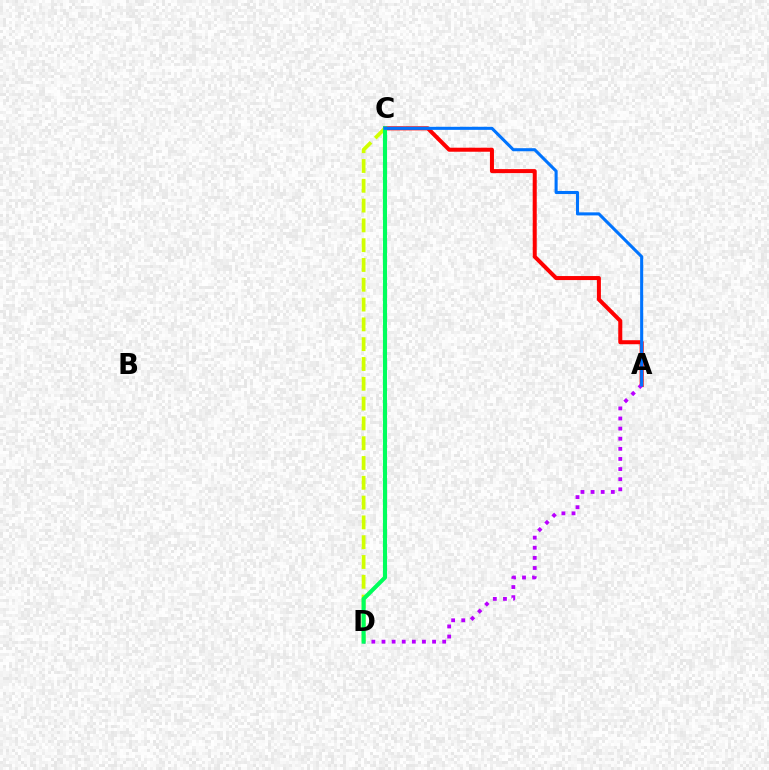{('A', 'C'): [{'color': '#ff0000', 'line_style': 'solid', 'thickness': 2.9}, {'color': '#0074ff', 'line_style': 'solid', 'thickness': 2.21}], ('C', 'D'): [{'color': '#d1ff00', 'line_style': 'dashed', 'thickness': 2.69}, {'color': '#00ff5c', 'line_style': 'solid', 'thickness': 2.96}], ('A', 'D'): [{'color': '#b900ff', 'line_style': 'dotted', 'thickness': 2.75}]}